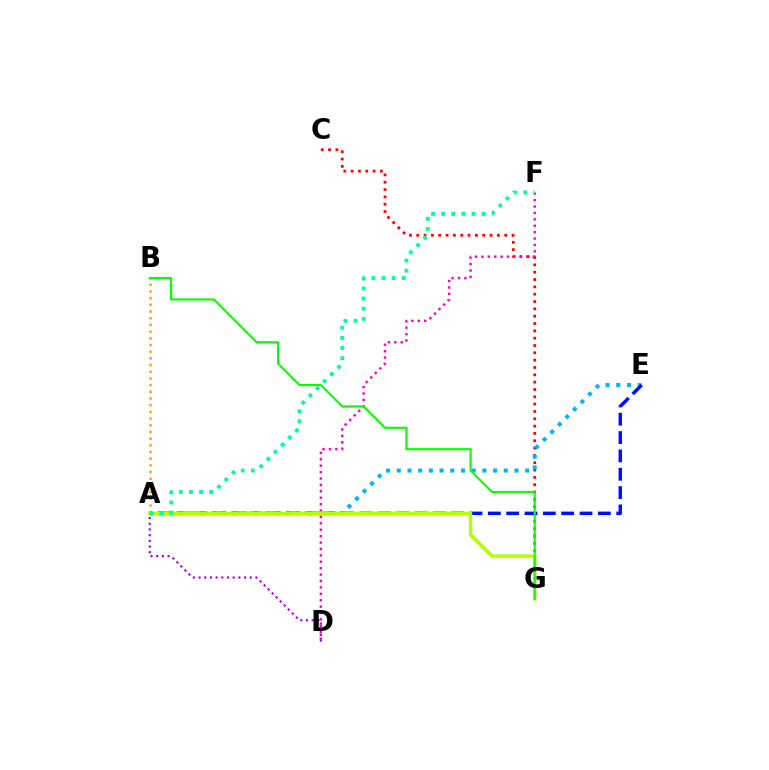{('C', 'G'): [{'color': '#ff0000', 'line_style': 'dotted', 'thickness': 1.99}], ('D', 'F'): [{'color': '#ff00bd', 'line_style': 'dotted', 'thickness': 1.74}], ('A', 'E'): [{'color': '#00b5ff', 'line_style': 'dotted', 'thickness': 2.91}, {'color': '#0010ff', 'line_style': 'dashed', 'thickness': 2.49}], ('A', 'B'): [{'color': '#ffa500', 'line_style': 'dotted', 'thickness': 1.82}], ('A', 'D'): [{'color': '#9b00ff', 'line_style': 'dotted', 'thickness': 1.55}], ('A', 'G'): [{'color': '#b3ff00', 'line_style': 'solid', 'thickness': 2.48}], ('A', 'F'): [{'color': '#00ff9d', 'line_style': 'dotted', 'thickness': 2.75}], ('B', 'G'): [{'color': '#08ff00', 'line_style': 'solid', 'thickness': 1.52}]}